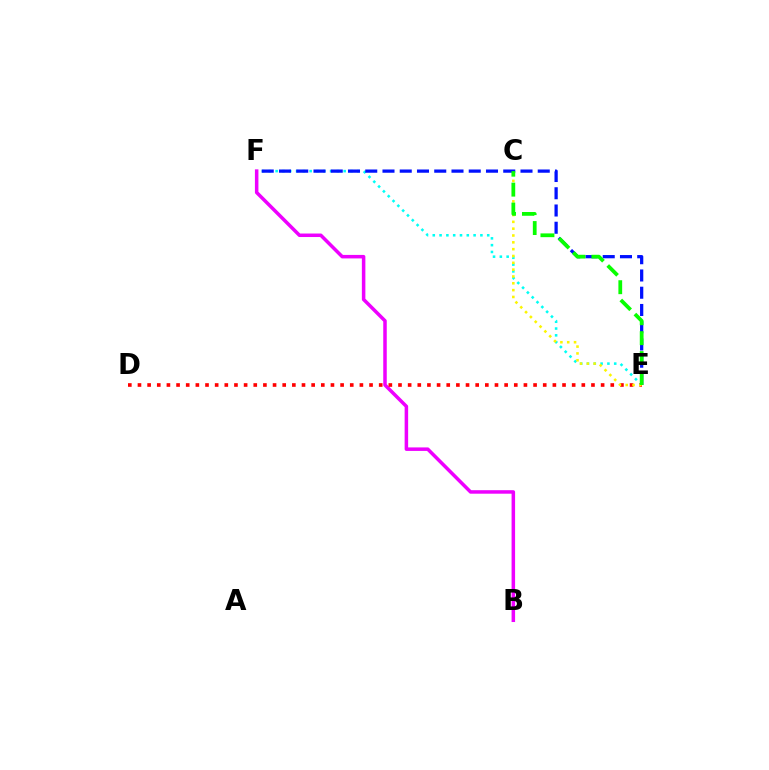{('E', 'F'): [{'color': '#00fff6', 'line_style': 'dotted', 'thickness': 1.85}, {'color': '#0010ff', 'line_style': 'dashed', 'thickness': 2.34}], ('B', 'F'): [{'color': '#ee00ff', 'line_style': 'solid', 'thickness': 2.53}], ('D', 'E'): [{'color': '#ff0000', 'line_style': 'dotted', 'thickness': 2.62}], ('C', 'E'): [{'color': '#fcf500', 'line_style': 'dotted', 'thickness': 1.85}, {'color': '#08ff00', 'line_style': 'dashed', 'thickness': 2.71}]}